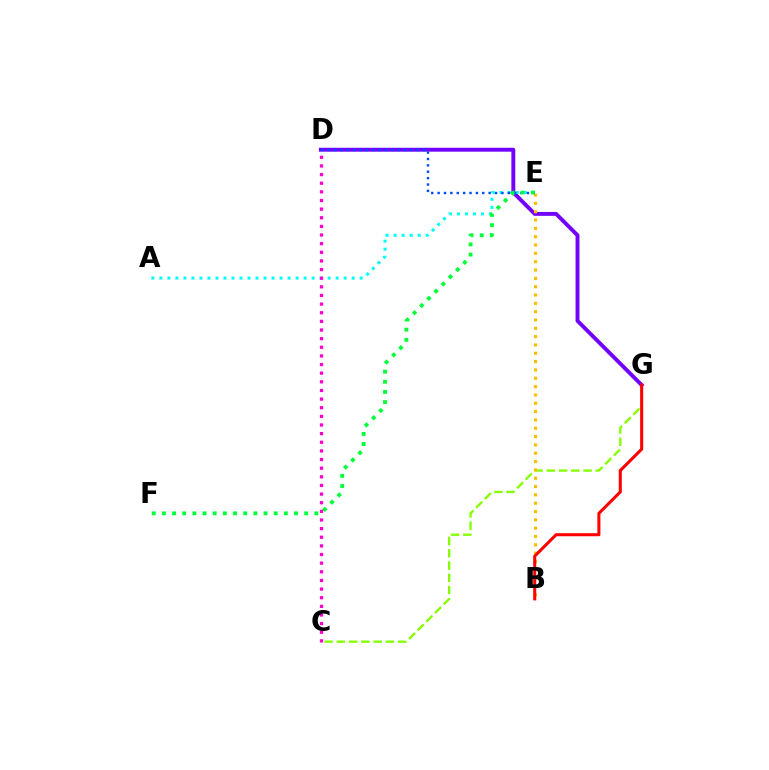{('C', 'G'): [{'color': '#84ff00', 'line_style': 'dashed', 'thickness': 1.66}], ('D', 'G'): [{'color': '#7200ff', 'line_style': 'solid', 'thickness': 2.81}], ('B', 'E'): [{'color': '#ffbd00', 'line_style': 'dotted', 'thickness': 2.26}], ('A', 'E'): [{'color': '#00fff6', 'line_style': 'dotted', 'thickness': 2.18}], ('D', 'E'): [{'color': '#004bff', 'line_style': 'dotted', 'thickness': 1.73}], ('E', 'F'): [{'color': '#00ff39', 'line_style': 'dotted', 'thickness': 2.76}], ('B', 'G'): [{'color': '#ff0000', 'line_style': 'solid', 'thickness': 2.2}], ('C', 'D'): [{'color': '#ff00cf', 'line_style': 'dotted', 'thickness': 2.35}]}